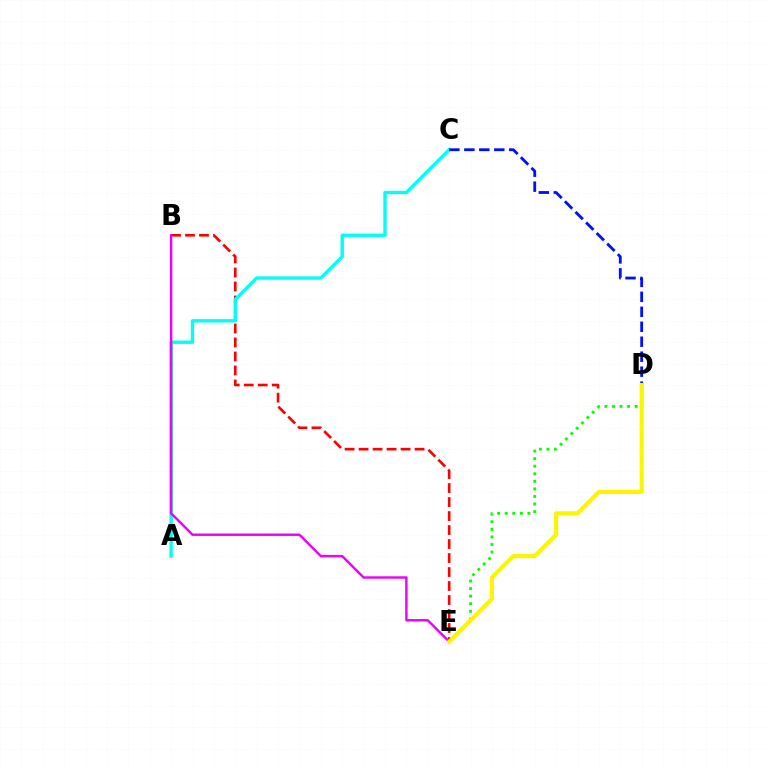{('B', 'E'): [{'color': '#ff0000', 'line_style': 'dashed', 'thickness': 1.9}, {'color': '#ee00ff', 'line_style': 'solid', 'thickness': 1.75}], ('D', 'E'): [{'color': '#08ff00', 'line_style': 'dotted', 'thickness': 2.06}, {'color': '#fcf500', 'line_style': 'solid', 'thickness': 2.97}], ('A', 'C'): [{'color': '#00fff6', 'line_style': 'solid', 'thickness': 2.44}], ('C', 'D'): [{'color': '#0010ff', 'line_style': 'dashed', 'thickness': 2.03}]}